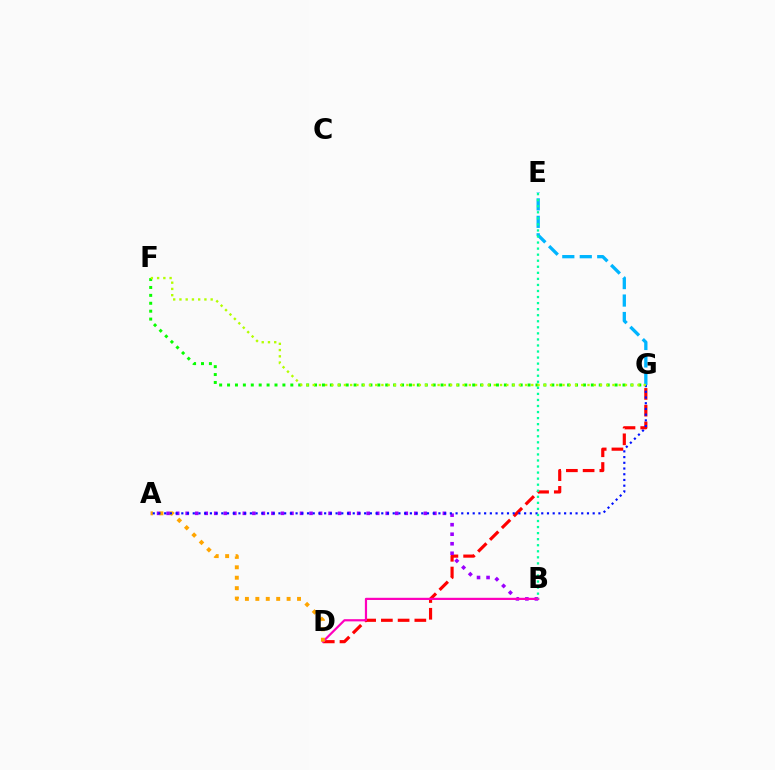{('D', 'G'): [{'color': '#ff0000', 'line_style': 'dashed', 'thickness': 2.27}], ('E', 'G'): [{'color': '#00b5ff', 'line_style': 'dashed', 'thickness': 2.37}], ('A', 'B'): [{'color': '#9b00ff', 'line_style': 'dotted', 'thickness': 2.59}], ('B', 'D'): [{'color': '#ff00bd', 'line_style': 'solid', 'thickness': 1.58}], ('F', 'G'): [{'color': '#08ff00', 'line_style': 'dotted', 'thickness': 2.15}, {'color': '#b3ff00', 'line_style': 'dotted', 'thickness': 1.7}], ('A', 'D'): [{'color': '#ffa500', 'line_style': 'dotted', 'thickness': 2.83}], ('A', 'G'): [{'color': '#0010ff', 'line_style': 'dotted', 'thickness': 1.55}], ('B', 'E'): [{'color': '#00ff9d', 'line_style': 'dotted', 'thickness': 1.64}]}